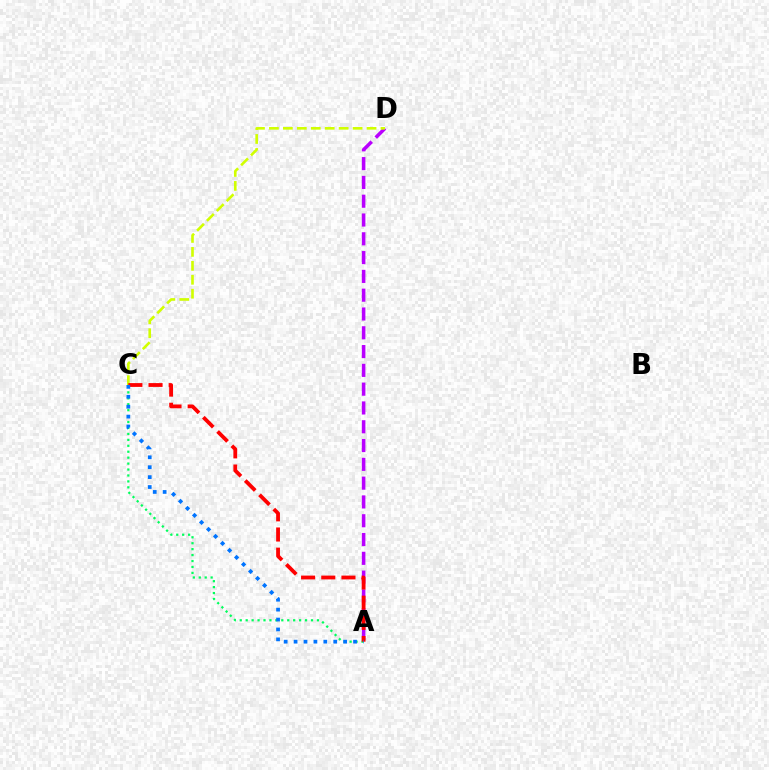{('A', 'D'): [{'color': '#b900ff', 'line_style': 'dashed', 'thickness': 2.55}], ('A', 'C'): [{'color': '#00ff5c', 'line_style': 'dotted', 'thickness': 1.61}, {'color': '#ff0000', 'line_style': 'dashed', 'thickness': 2.74}, {'color': '#0074ff', 'line_style': 'dotted', 'thickness': 2.69}], ('C', 'D'): [{'color': '#d1ff00', 'line_style': 'dashed', 'thickness': 1.89}]}